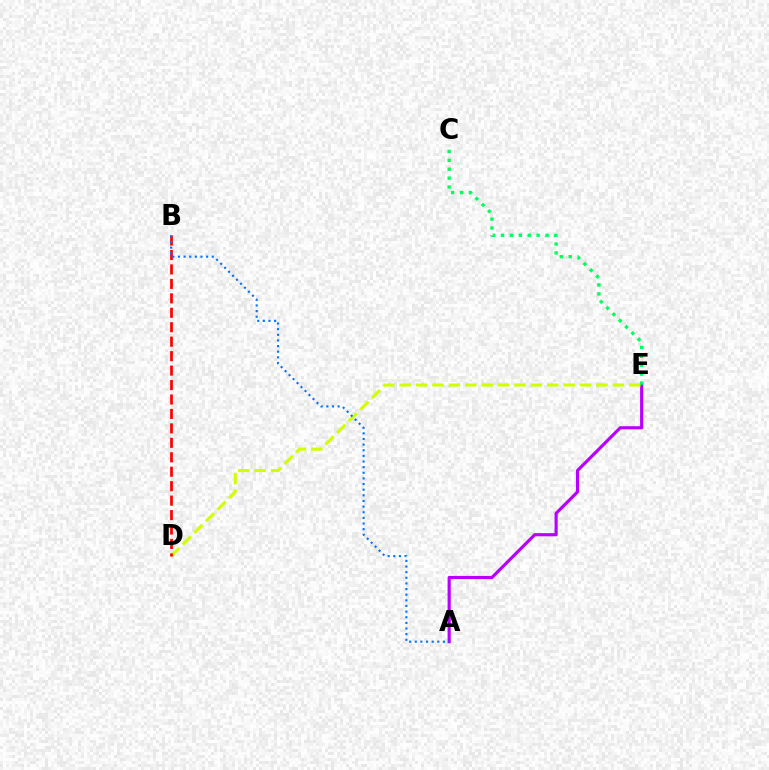{('A', 'E'): [{'color': '#b900ff', 'line_style': 'solid', 'thickness': 2.27}], ('D', 'E'): [{'color': '#d1ff00', 'line_style': 'dashed', 'thickness': 2.23}], ('B', 'D'): [{'color': '#ff0000', 'line_style': 'dashed', 'thickness': 1.96}], ('A', 'B'): [{'color': '#0074ff', 'line_style': 'dotted', 'thickness': 1.53}], ('C', 'E'): [{'color': '#00ff5c', 'line_style': 'dotted', 'thickness': 2.42}]}